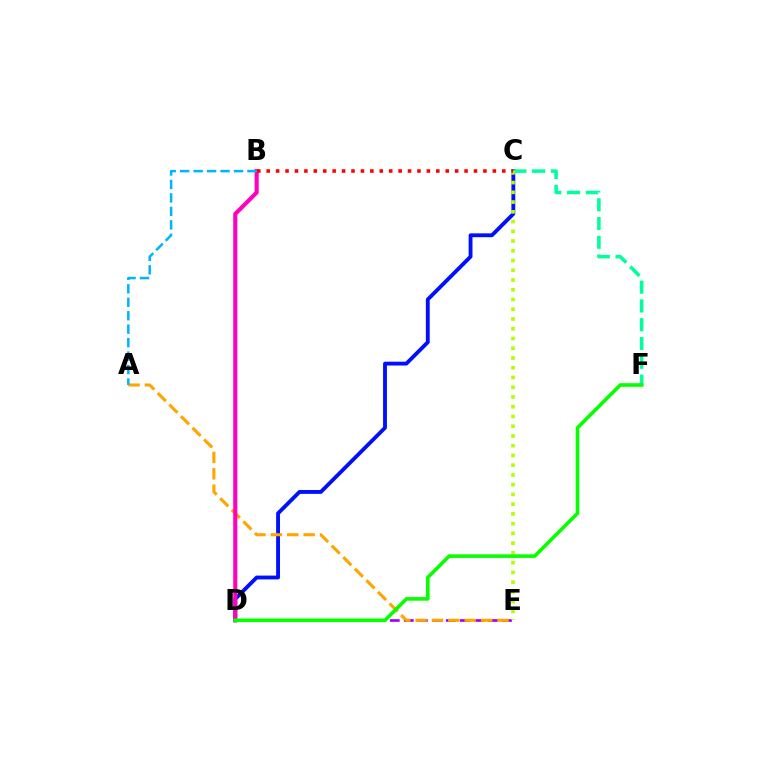{('D', 'E'): [{'color': '#9b00ff', 'line_style': 'dashed', 'thickness': 1.91}], ('C', 'D'): [{'color': '#0010ff', 'line_style': 'solid', 'thickness': 2.77}], ('A', 'E'): [{'color': '#ffa500', 'line_style': 'dashed', 'thickness': 2.23}], ('C', 'F'): [{'color': '#00ff9d', 'line_style': 'dashed', 'thickness': 2.55}], ('C', 'E'): [{'color': '#b3ff00', 'line_style': 'dotted', 'thickness': 2.65}], ('B', 'D'): [{'color': '#ff00bd', 'line_style': 'solid', 'thickness': 2.95}], ('D', 'F'): [{'color': '#08ff00', 'line_style': 'solid', 'thickness': 2.6}], ('A', 'B'): [{'color': '#00b5ff', 'line_style': 'dashed', 'thickness': 1.83}], ('B', 'C'): [{'color': '#ff0000', 'line_style': 'dotted', 'thickness': 2.56}]}